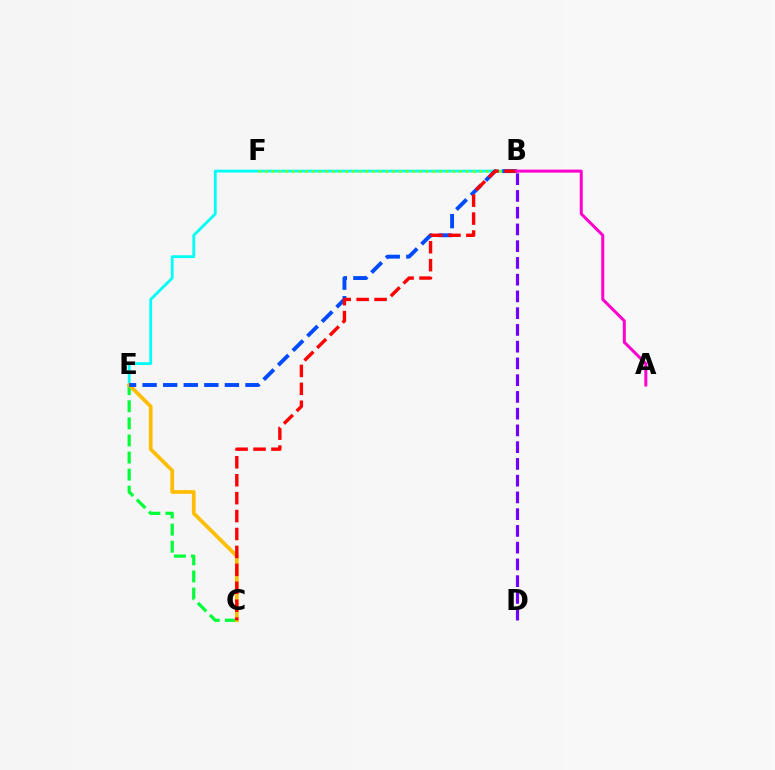{('C', 'E'): [{'color': '#00ff39', 'line_style': 'dashed', 'thickness': 2.32}, {'color': '#ffbd00', 'line_style': 'solid', 'thickness': 2.67}], ('B', 'E'): [{'color': '#00fff6', 'line_style': 'solid', 'thickness': 2.02}, {'color': '#004bff', 'line_style': 'dashed', 'thickness': 2.79}], ('B', 'D'): [{'color': '#7200ff', 'line_style': 'dashed', 'thickness': 2.28}], ('B', 'F'): [{'color': '#84ff00', 'line_style': 'dotted', 'thickness': 1.82}], ('B', 'C'): [{'color': '#ff0000', 'line_style': 'dashed', 'thickness': 2.44}], ('A', 'B'): [{'color': '#ff00cf', 'line_style': 'solid', 'thickness': 2.16}]}